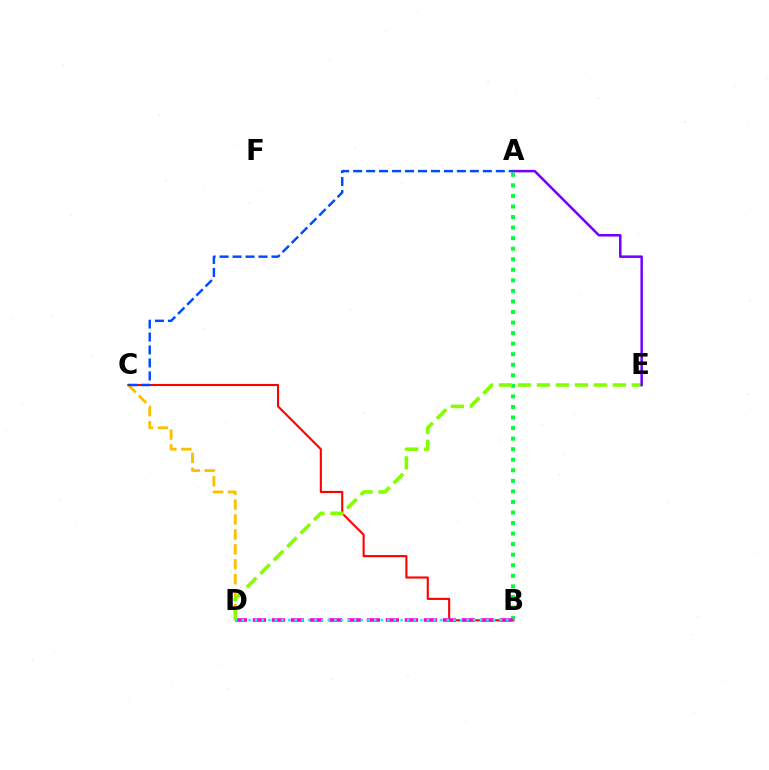{('C', 'D'): [{'color': '#ffbd00', 'line_style': 'dashed', 'thickness': 2.03}], ('B', 'C'): [{'color': '#ff0000', 'line_style': 'solid', 'thickness': 1.51}], ('A', 'B'): [{'color': '#00ff39', 'line_style': 'dotted', 'thickness': 2.87}], ('B', 'D'): [{'color': '#ff00cf', 'line_style': 'dashed', 'thickness': 2.58}, {'color': '#00fff6', 'line_style': 'dotted', 'thickness': 1.8}], ('D', 'E'): [{'color': '#84ff00', 'line_style': 'dashed', 'thickness': 2.58}], ('A', 'E'): [{'color': '#7200ff', 'line_style': 'solid', 'thickness': 1.8}], ('A', 'C'): [{'color': '#004bff', 'line_style': 'dashed', 'thickness': 1.76}]}